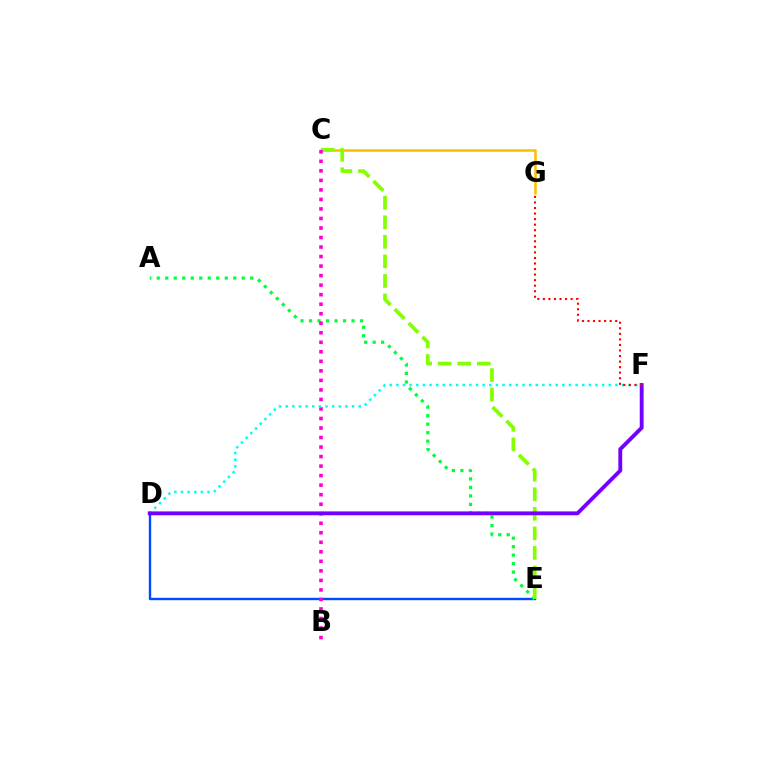{('D', 'E'): [{'color': '#004bff', 'line_style': 'solid', 'thickness': 1.71}], ('C', 'G'): [{'color': '#ffbd00', 'line_style': 'solid', 'thickness': 1.83}], ('A', 'E'): [{'color': '#00ff39', 'line_style': 'dotted', 'thickness': 2.31}], ('C', 'E'): [{'color': '#84ff00', 'line_style': 'dashed', 'thickness': 2.66}], ('B', 'C'): [{'color': '#ff00cf', 'line_style': 'dotted', 'thickness': 2.59}], ('D', 'F'): [{'color': '#00fff6', 'line_style': 'dotted', 'thickness': 1.8}, {'color': '#7200ff', 'line_style': 'solid', 'thickness': 2.78}], ('F', 'G'): [{'color': '#ff0000', 'line_style': 'dotted', 'thickness': 1.51}]}